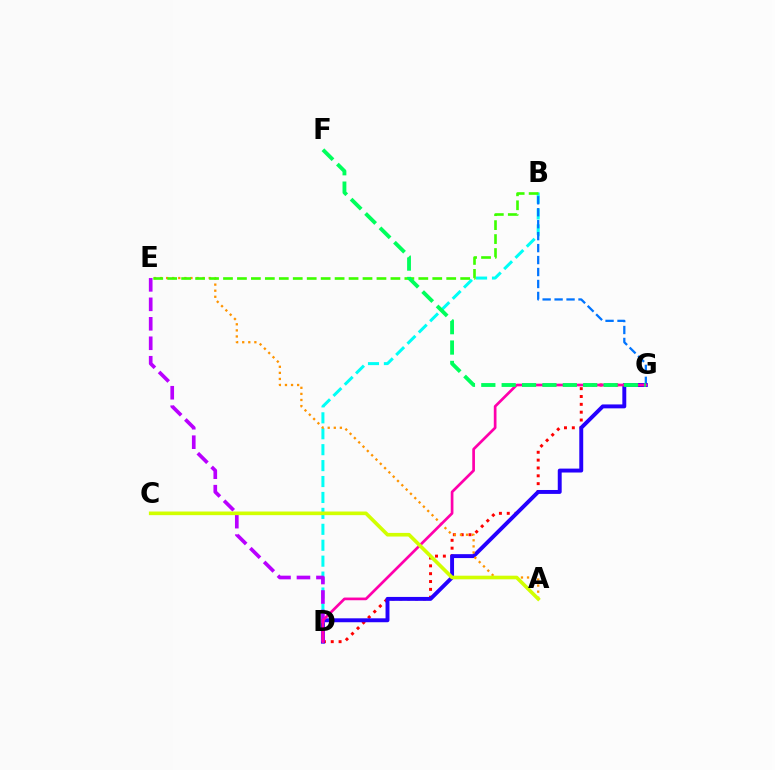{('B', 'D'): [{'color': '#00fff6', 'line_style': 'dashed', 'thickness': 2.16}], ('B', 'G'): [{'color': '#0074ff', 'line_style': 'dashed', 'thickness': 1.62}], ('D', 'G'): [{'color': '#ff0000', 'line_style': 'dotted', 'thickness': 2.13}, {'color': '#2500ff', 'line_style': 'solid', 'thickness': 2.82}, {'color': '#ff00ac', 'line_style': 'solid', 'thickness': 1.94}], ('A', 'E'): [{'color': '#ff9400', 'line_style': 'dotted', 'thickness': 1.65}], ('D', 'E'): [{'color': '#b900ff', 'line_style': 'dashed', 'thickness': 2.65}], ('B', 'E'): [{'color': '#3dff00', 'line_style': 'dashed', 'thickness': 1.9}], ('A', 'C'): [{'color': '#d1ff00', 'line_style': 'solid', 'thickness': 2.61}], ('F', 'G'): [{'color': '#00ff5c', 'line_style': 'dashed', 'thickness': 2.77}]}